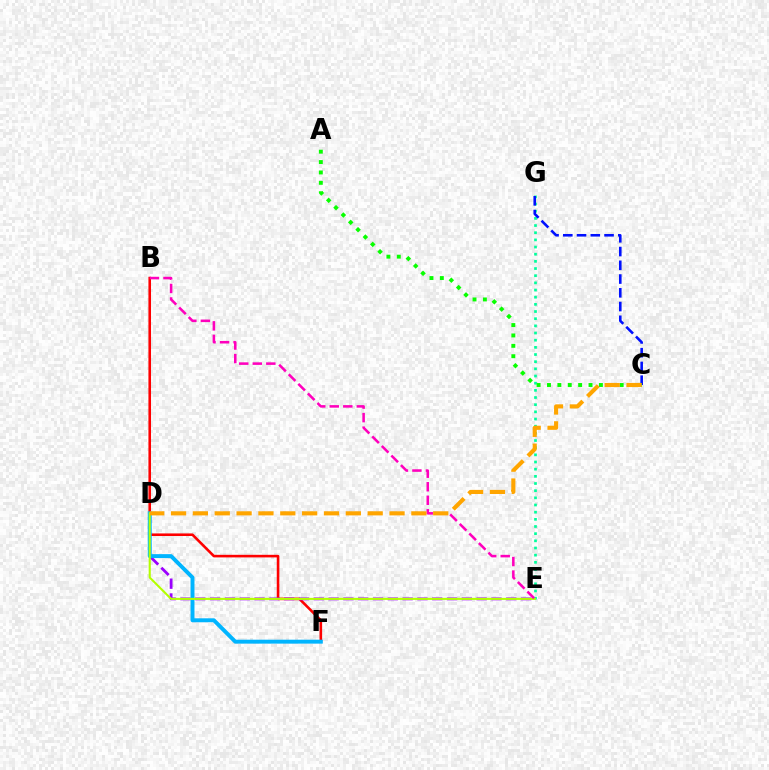{('B', 'F'): [{'color': '#ff0000', 'line_style': 'solid', 'thickness': 1.86}], ('E', 'G'): [{'color': '#00ff9d', 'line_style': 'dotted', 'thickness': 1.95}], ('D', 'E'): [{'color': '#9b00ff', 'line_style': 'dashed', 'thickness': 2.01}, {'color': '#b3ff00', 'line_style': 'solid', 'thickness': 1.51}], ('D', 'F'): [{'color': '#00b5ff', 'line_style': 'solid', 'thickness': 2.84}], ('C', 'G'): [{'color': '#0010ff', 'line_style': 'dashed', 'thickness': 1.87}], ('A', 'C'): [{'color': '#08ff00', 'line_style': 'dotted', 'thickness': 2.82}], ('B', 'E'): [{'color': '#ff00bd', 'line_style': 'dashed', 'thickness': 1.84}], ('C', 'D'): [{'color': '#ffa500', 'line_style': 'dashed', 'thickness': 2.97}]}